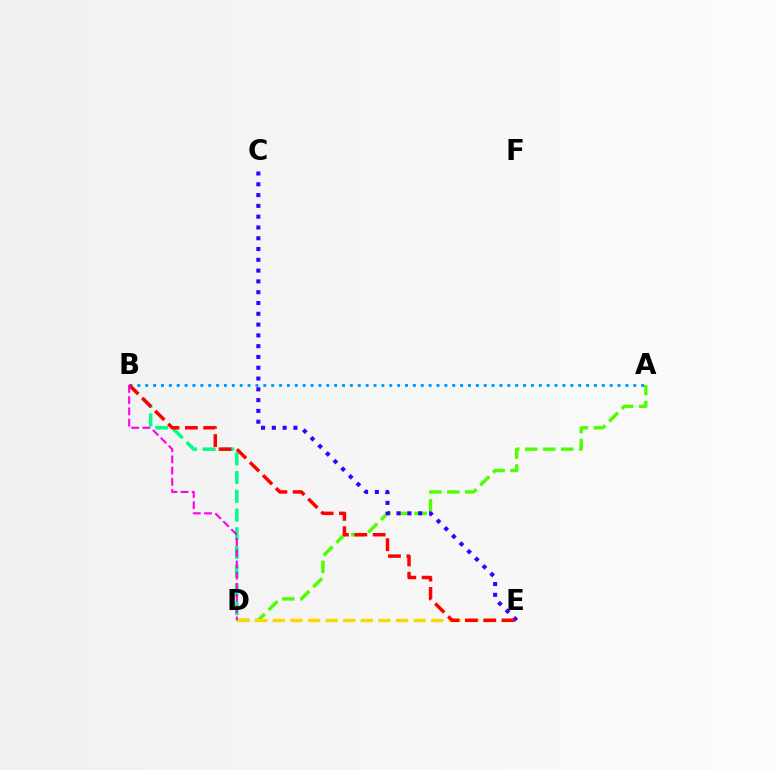{('A', 'D'): [{'color': '#4fff00', 'line_style': 'dashed', 'thickness': 2.45}], ('B', 'D'): [{'color': '#00ff86', 'line_style': 'dashed', 'thickness': 2.54}, {'color': '#ff00ed', 'line_style': 'dashed', 'thickness': 1.52}], ('D', 'E'): [{'color': '#ffd500', 'line_style': 'dashed', 'thickness': 2.39}], ('A', 'B'): [{'color': '#009eff', 'line_style': 'dotted', 'thickness': 2.14}], ('C', 'E'): [{'color': '#3700ff', 'line_style': 'dotted', 'thickness': 2.93}], ('B', 'E'): [{'color': '#ff0000', 'line_style': 'dashed', 'thickness': 2.49}]}